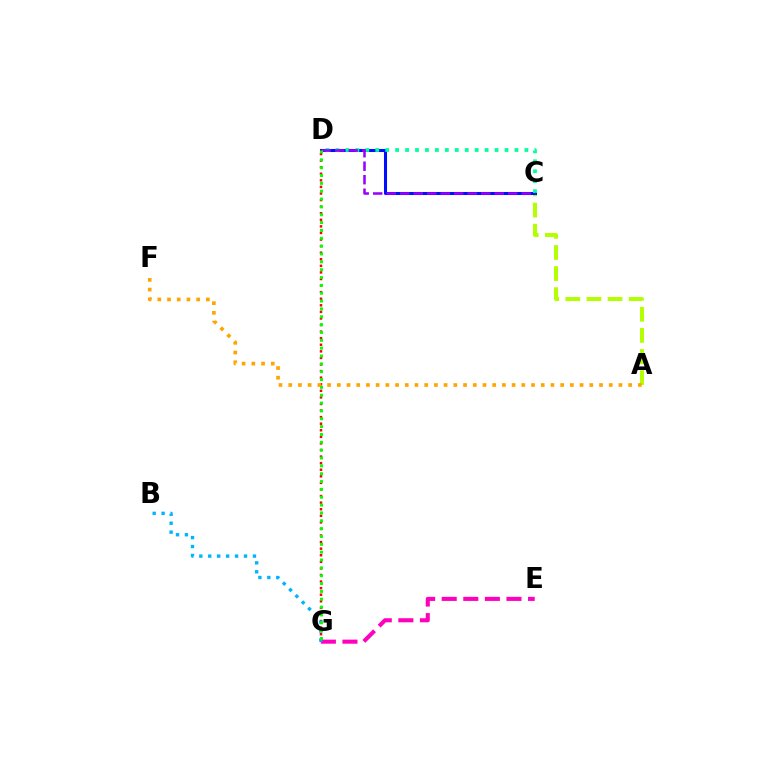{('A', 'C'): [{'color': '#b3ff00', 'line_style': 'dashed', 'thickness': 2.87}], ('D', 'G'): [{'color': '#ff0000', 'line_style': 'dotted', 'thickness': 1.79}, {'color': '#08ff00', 'line_style': 'dotted', 'thickness': 2.13}], ('A', 'F'): [{'color': '#ffa500', 'line_style': 'dotted', 'thickness': 2.64}], ('C', 'D'): [{'color': '#0010ff', 'line_style': 'solid', 'thickness': 2.19}, {'color': '#00ff9d', 'line_style': 'dotted', 'thickness': 2.7}, {'color': '#9b00ff', 'line_style': 'dashed', 'thickness': 1.83}], ('E', 'G'): [{'color': '#ff00bd', 'line_style': 'dashed', 'thickness': 2.93}], ('B', 'G'): [{'color': '#00b5ff', 'line_style': 'dotted', 'thickness': 2.43}]}